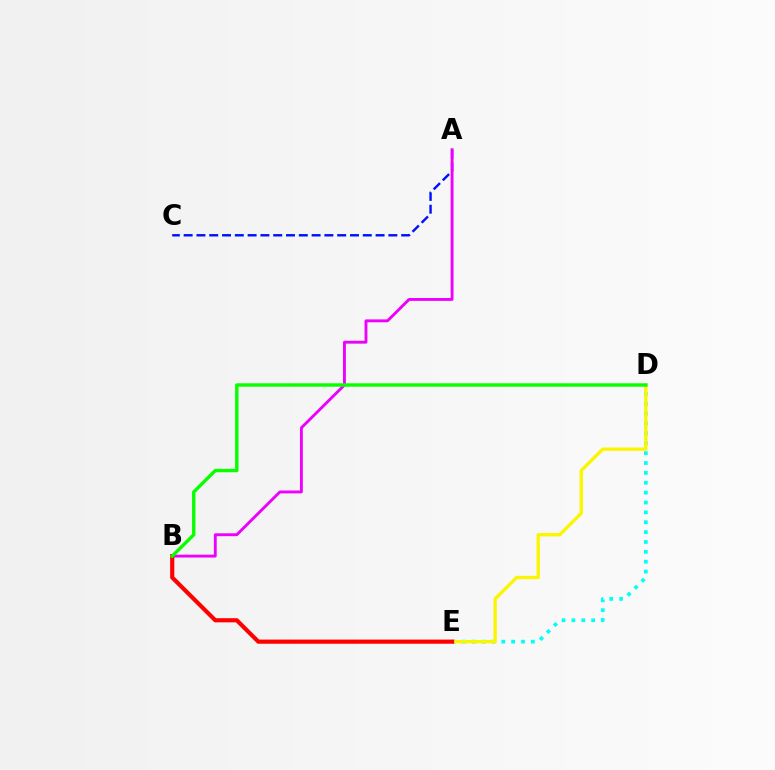{('A', 'C'): [{'color': '#0010ff', 'line_style': 'dashed', 'thickness': 1.74}], ('D', 'E'): [{'color': '#00fff6', 'line_style': 'dotted', 'thickness': 2.68}, {'color': '#fcf500', 'line_style': 'solid', 'thickness': 2.39}], ('A', 'B'): [{'color': '#ee00ff', 'line_style': 'solid', 'thickness': 2.07}], ('B', 'E'): [{'color': '#ff0000', 'line_style': 'solid', 'thickness': 2.99}], ('B', 'D'): [{'color': '#08ff00', 'line_style': 'solid', 'thickness': 2.44}]}